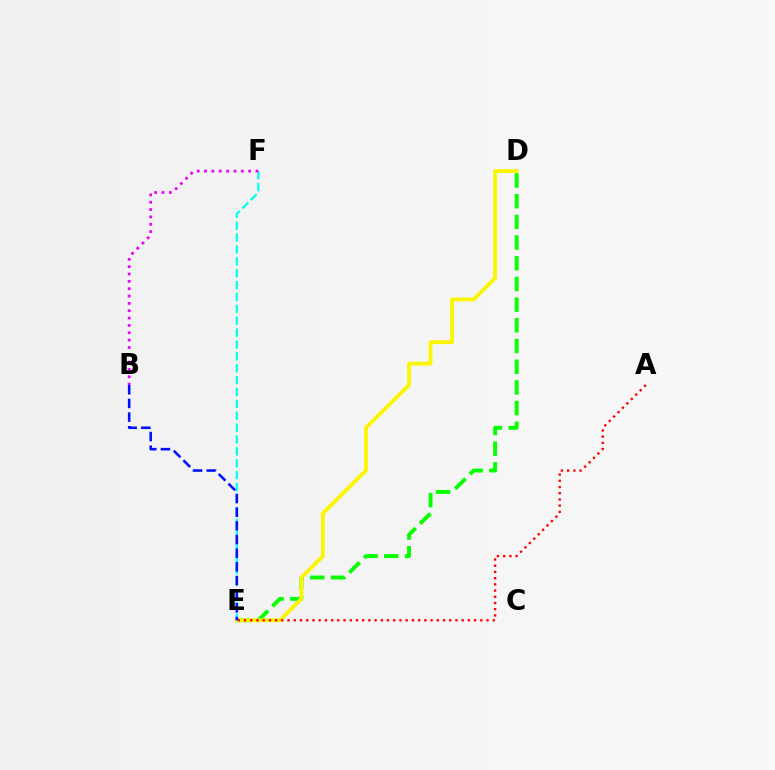{('D', 'E'): [{'color': '#08ff00', 'line_style': 'dashed', 'thickness': 2.81}, {'color': '#fcf500', 'line_style': 'solid', 'thickness': 2.74}], ('E', 'F'): [{'color': '#00fff6', 'line_style': 'dashed', 'thickness': 1.61}], ('A', 'E'): [{'color': '#ff0000', 'line_style': 'dotted', 'thickness': 1.69}], ('B', 'E'): [{'color': '#0010ff', 'line_style': 'dashed', 'thickness': 1.86}], ('B', 'F'): [{'color': '#ee00ff', 'line_style': 'dotted', 'thickness': 1.99}]}